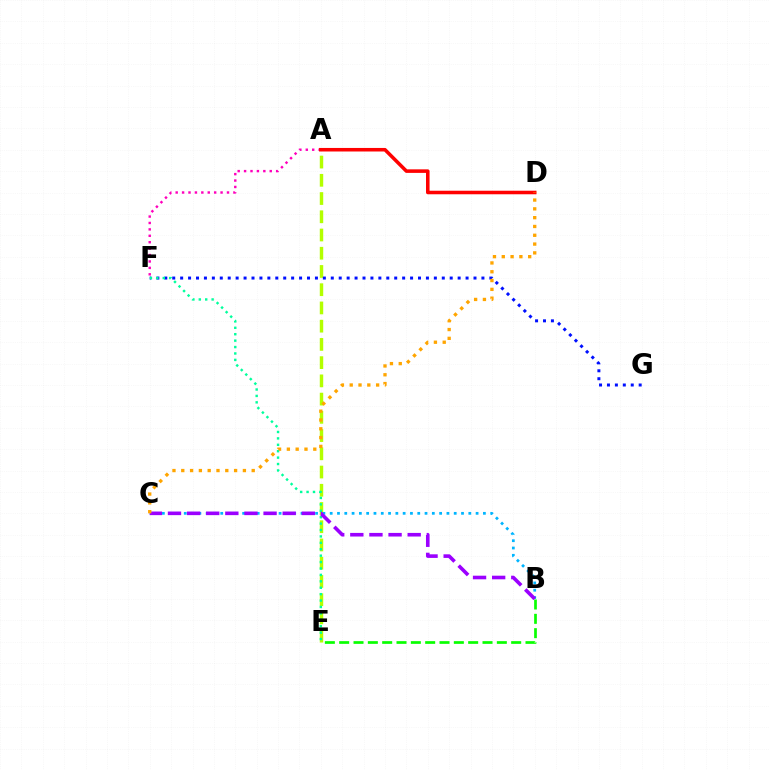{('A', 'E'): [{'color': '#b3ff00', 'line_style': 'dashed', 'thickness': 2.48}], ('B', 'E'): [{'color': '#08ff00', 'line_style': 'dashed', 'thickness': 1.95}], ('A', 'F'): [{'color': '#ff00bd', 'line_style': 'dotted', 'thickness': 1.74}], ('A', 'D'): [{'color': '#ff0000', 'line_style': 'solid', 'thickness': 2.56}], ('F', 'G'): [{'color': '#0010ff', 'line_style': 'dotted', 'thickness': 2.15}], ('E', 'F'): [{'color': '#00ff9d', 'line_style': 'dotted', 'thickness': 1.74}], ('B', 'C'): [{'color': '#00b5ff', 'line_style': 'dotted', 'thickness': 1.98}, {'color': '#9b00ff', 'line_style': 'dashed', 'thickness': 2.6}], ('C', 'D'): [{'color': '#ffa500', 'line_style': 'dotted', 'thickness': 2.39}]}